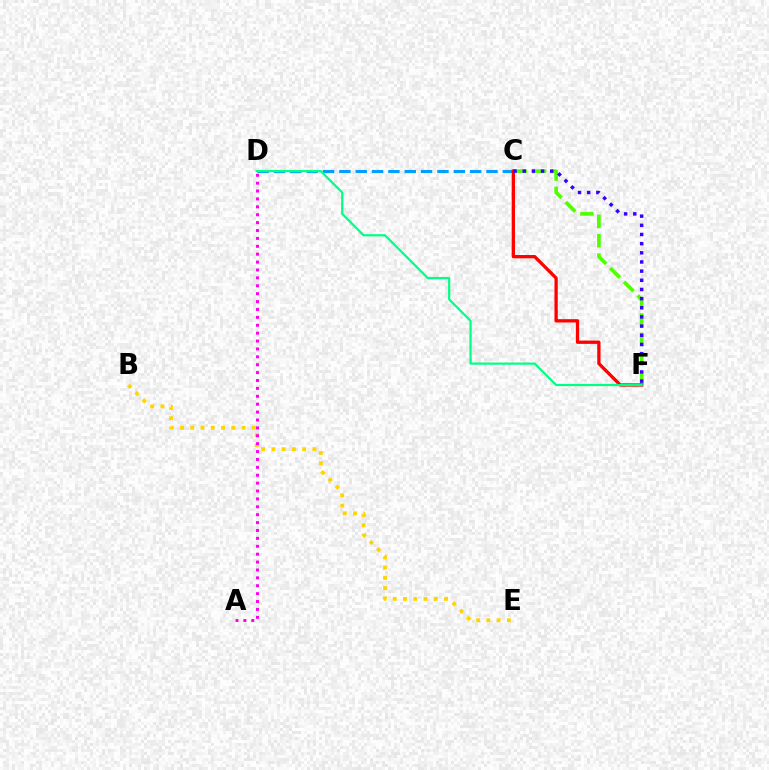{('C', 'D'): [{'color': '#009eff', 'line_style': 'dashed', 'thickness': 2.22}], ('C', 'F'): [{'color': '#4fff00', 'line_style': 'dashed', 'thickness': 2.64}, {'color': '#ff0000', 'line_style': 'solid', 'thickness': 2.37}, {'color': '#3700ff', 'line_style': 'dotted', 'thickness': 2.49}], ('B', 'E'): [{'color': '#ffd500', 'line_style': 'dotted', 'thickness': 2.79}], ('A', 'D'): [{'color': '#ff00ed', 'line_style': 'dotted', 'thickness': 2.14}], ('D', 'F'): [{'color': '#00ff86', 'line_style': 'solid', 'thickness': 1.59}]}